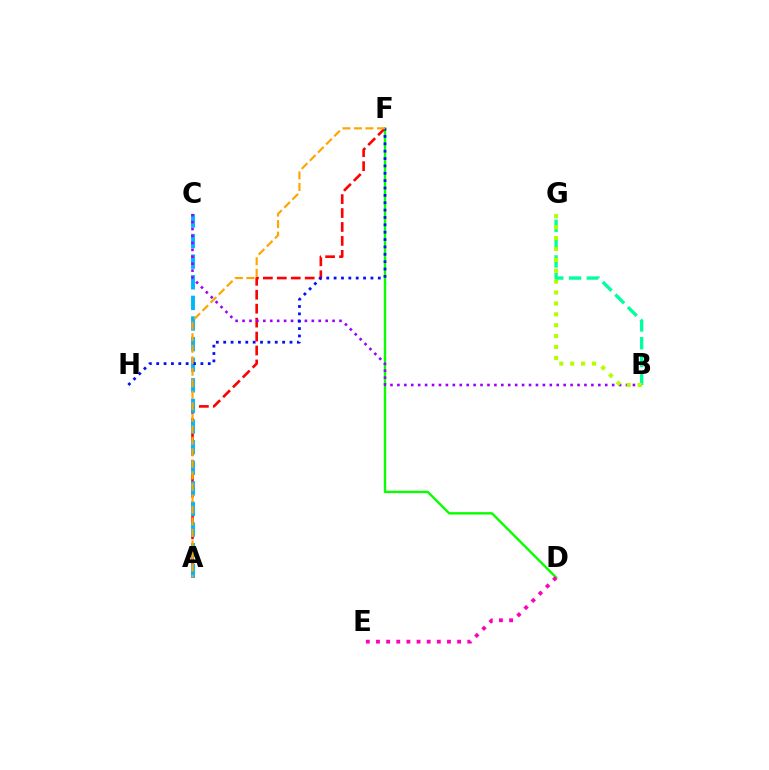{('D', 'F'): [{'color': '#08ff00', 'line_style': 'solid', 'thickness': 1.72}], ('A', 'F'): [{'color': '#ff0000', 'line_style': 'dashed', 'thickness': 1.89}, {'color': '#ffa500', 'line_style': 'dashed', 'thickness': 1.56}], ('A', 'C'): [{'color': '#00b5ff', 'line_style': 'dashed', 'thickness': 2.8}], ('B', 'C'): [{'color': '#9b00ff', 'line_style': 'dotted', 'thickness': 1.88}], ('D', 'E'): [{'color': '#ff00bd', 'line_style': 'dotted', 'thickness': 2.75}], ('B', 'G'): [{'color': '#00ff9d', 'line_style': 'dashed', 'thickness': 2.42}, {'color': '#b3ff00', 'line_style': 'dotted', 'thickness': 2.96}], ('F', 'H'): [{'color': '#0010ff', 'line_style': 'dotted', 'thickness': 2.0}]}